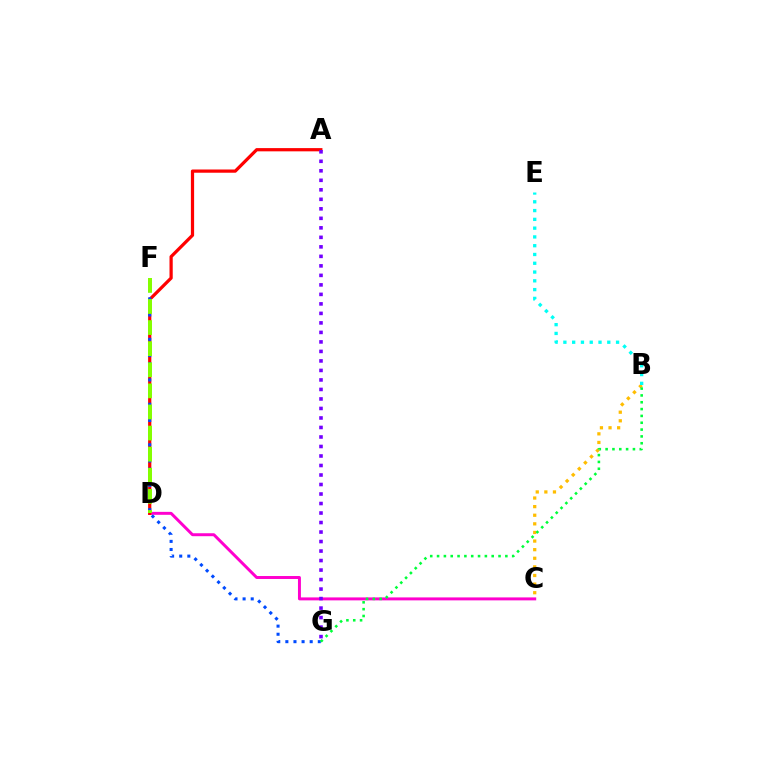{('C', 'D'): [{'color': '#ff00cf', 'line_style': 'solid', 'thickness': 2.13}], ('A', 'D'): [{'color': '#ff0000', 'line_style': 'solid', 'thickness': 2.33}], ('B', 'C'): [{'color': '#ffbd00', 'line_style': 'dotted', 'thickness': 2.34}], ('F', 'G'): [{'color': '#004bff', 'line_style': 'dotted', 'thickness': 2.2}], ('D', 'F'): [{'color': '#84ff00', 'line_style': 'dashed', 'thickness': 2.87}], ('B', 'E'): [{'color': '#00fff6', 'line_style': 'dotted', 'thickness': 2.39}], ('B', 'G'): [{'color': '#00ff39', 'line_style': 'dotted', 'thickness': 1.86}], ('A', 'G'): [{'color': '#7200ff', 'line_style': 'dotted', 'thickness': 2.58}]}